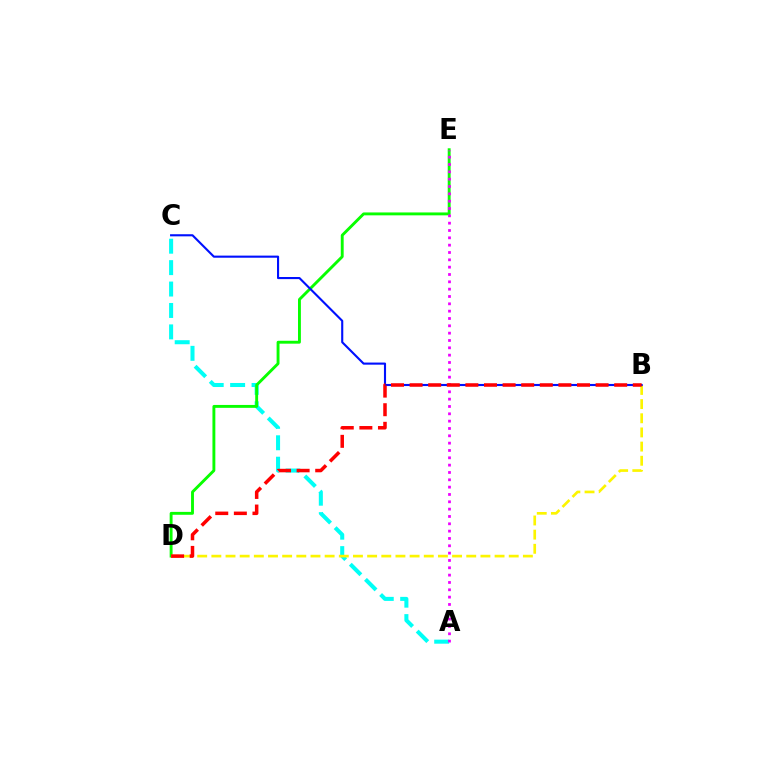{('A', 'C'): [{'color': '#00fff6', 'line_style': 'dashed', 'thickness': 2.91}], ('D', 'E'): [{'color': '#08ff00', 'line_style': 'solid', 'thickness': 2.08}], ('B', 'D'): [{'color': '#fcf500', 'line_style': 'dashed', 'thickness': 1.92}, {'color': '#ff0000', 'line_style': 'dashed', 'thickness': 2.53}], ('A', 'E'): [{'color': '#ee00ff', 'line_style': 'dotted', 'thickness': 1.99}], ('B', 'C'): [{'color': '#0010ff', 'line_style': 'solid', 'thickness': 1.52}]}